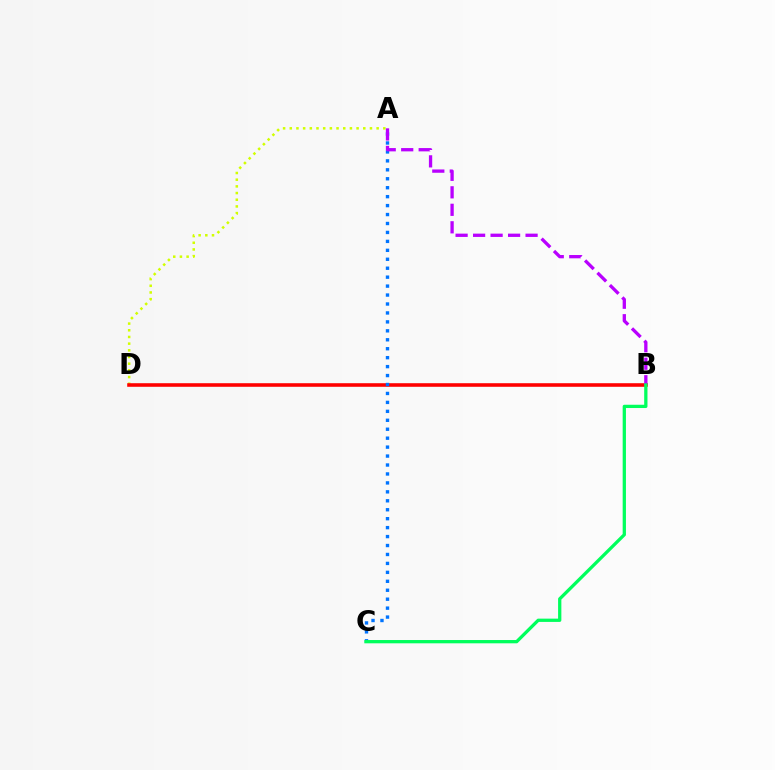{('A', 'D'): [{'color': '#d1ff00', 'line_style': 'dotted', 'thickness': 1.82}], ('B', 'D'): [{'color': '#ff0000', 'line_style': 'solid', 'thickness': 2.58}], ('A', 'C'): [{'color': '#0074ff', 'line_style': 'dotted', 'thickness': 2.43}], ('A', 'B'): [{'color': '#b900ff', 'line_style': 'dashed', 'thickness': 2.38}], ('B', 'C'): [{'color': '#00ff5c', 'line_style': 'solid', 'thickness': 2.36}]}